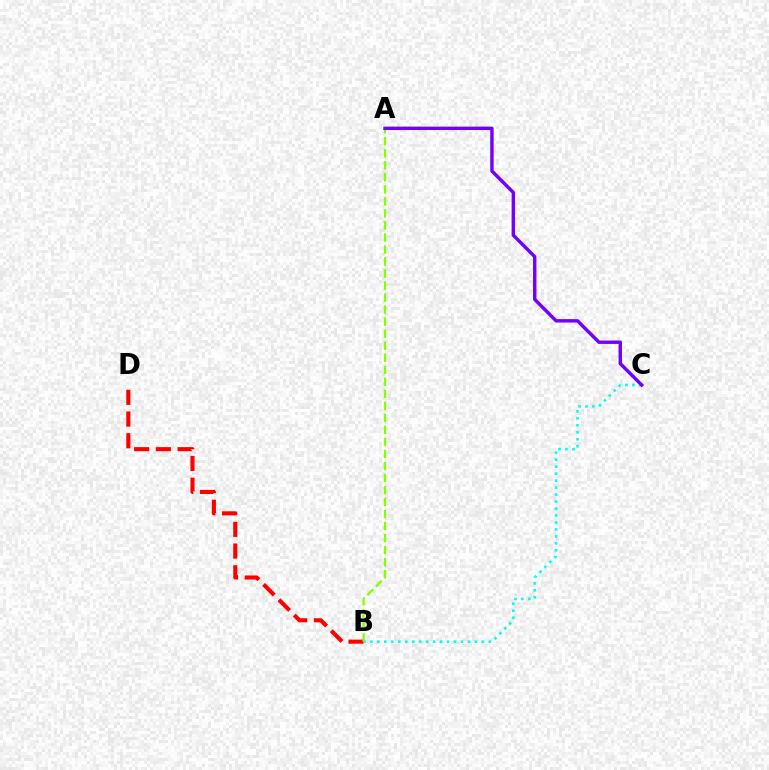{('B', 'D'): [{'color': '#ff0000', 'line_style': 'dashed', 'thickness': 2.95}], ('B', 'C'): [{'color': '#00fff6', 'line_style': 'dotted', 'thickness': 1.89}], ('A', 'B'): [{'color': '#84ff00', 'line_style': 'dashed', 'thickness': 1.63}], ('A', 'C'): [{'color': '#7200ff', 'line_style': 'solid', 'thickness': 2.46}]}